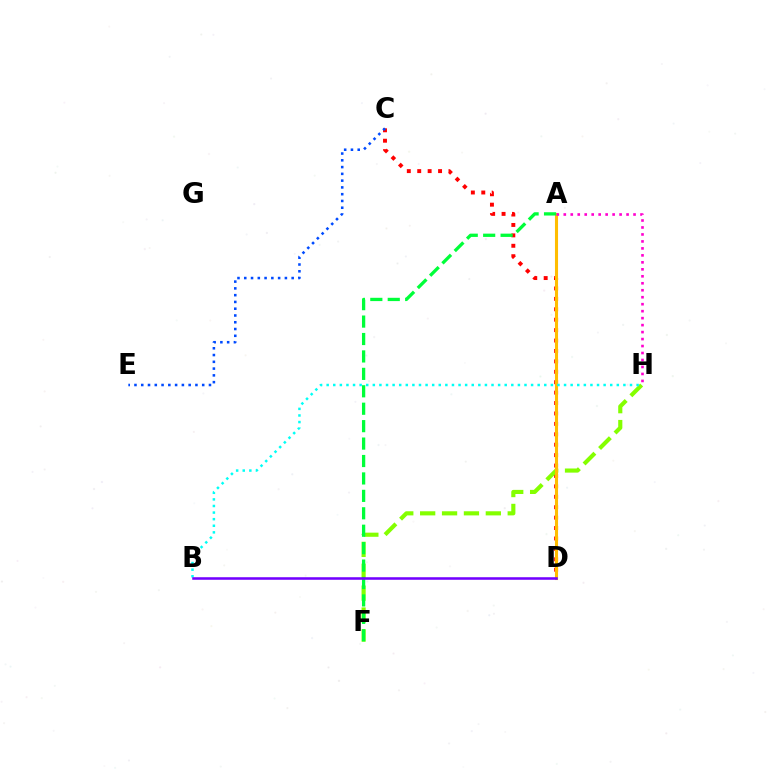{('C', 'D'): [{'color': '#ff0000', 'line_style': 'dotted', 'thickness': 2.83}], ('C', 'E'): [{'color': '#004bff', 'line_style': 'dotted', 'thickness': 1.84}], ('F', 'H'): [{'color': '#84ff00', 'line_style': 'dashed', 'thickness': 2.97}], ('A', 'D'): [{'color': '#ffbd00', 'line_style': 'solid', 'thickness': 2.22}], ('A', 'H'): [{'color': '#ff00cf', 'line_style': 'dotted', 'thickness': 1.9}], ('A', 'F'): [{'color': '#00ff39', 'line_style': 'dashed', 'thickness': 2.37}], ('B', 'H'): [{'color': '#00fff6', 'line_style': 'dotted', 'thickness': 1.79}], ('B', 'D'): [{'color': '#7200ff', 'line_style': 'solid', 'thickness': 1.83}]}